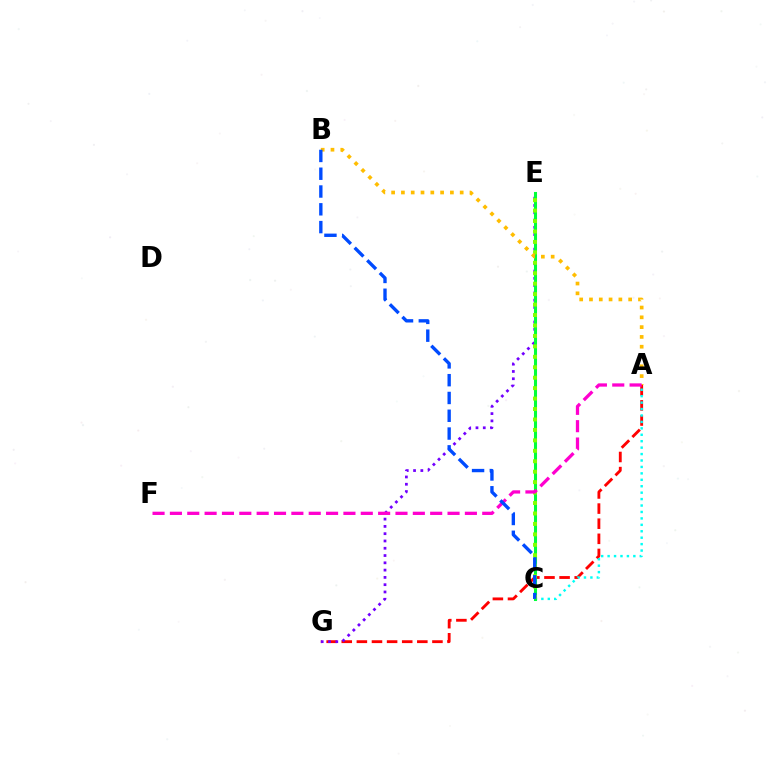{('A', 'G'): [{'color': '#ff0000', 'line_style': 'dashed', 'thickness': 2.05}], ('E', 'G'): [{'color': '#7200ff', 'line_style': 'dotted', 'thickness': 1.98}], ('A', 'C'): [{'color': '#00fff6', 'line_style': 'dotted', 'thickness': 1.75}], ('C', 'E'): [{'color': '#00ff39', 'line_style': 'solid', 'thickness': 2.2}, {'color': '#84ff00', 'line_style': 'dotted', 'thickness': 2.84}], ('A', 'B'): [{'color': '#ffbd00', 'line_style': 'dotted', 'thickness': 2.66}], ('A', 'F'): [{'color': '#ff00cf', 'line_style': 'dashed', 'thickness': 2.36}], ('B', 'C'): [{'color': '#004bff', 'line_style': 'dashed', 'thickness': 2.42}]}